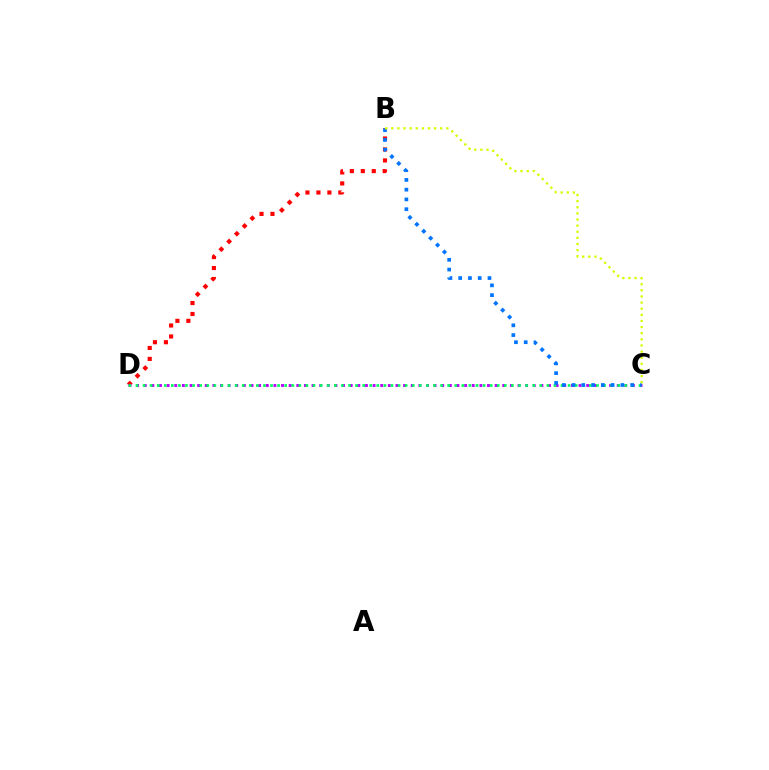{('B', 'D'): [{'color': '#ff0000', 'line_style': 'dotted', 'thickness': 2.98}], ('C', 'D'): [{'color': '#b900ff', 'line_style': 'dotted', 'thickness': 2.07}, {'color': '#00ff5c', 'line_style': 'dotted', 'thickness': 1.92}], ('B', 'C'): [{'color': '#0074ff', 'line_style': 'dotted', 'thickness': 2.65}, {'color': '#d1ff00', 'line_style': 'dotted', 'thickness': 1.66}]}